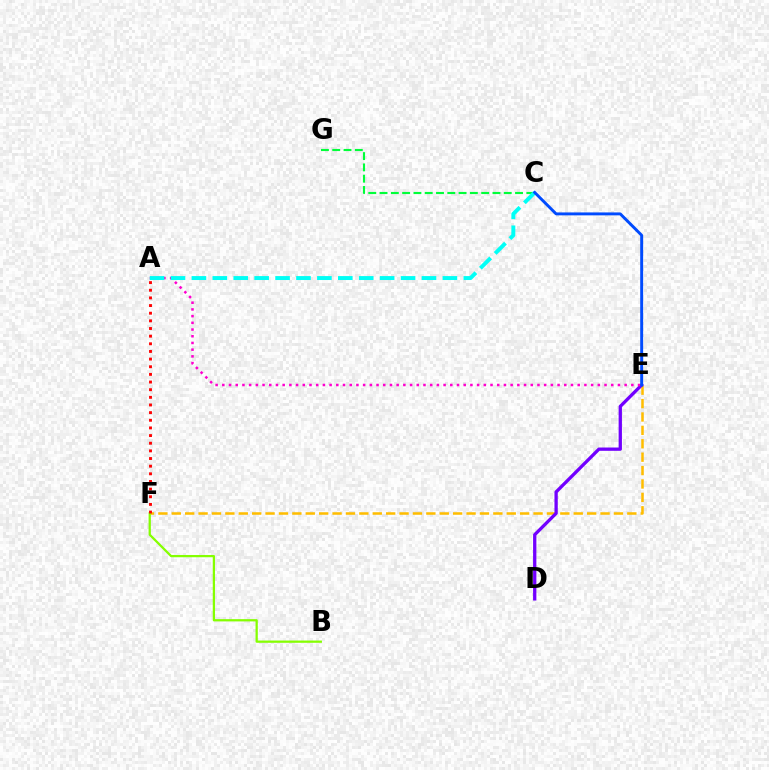{('E', 'F'): [{'color': '#ffbd00', 'line_style': 'dashed', 'thickness': 1.82}], ('C', 'G'): [{'color': '#00ff39', 'line_style': 'dashed', 'thickness': 1.53}], ('D', 'E'): [{'color': '#7200ff', 'line_style': 'solid', 'thickness': 2.37}], ('B', 'F'): [{'color': '#84ff00', 'line_style': 'solid', 'thickness': 1.62}], ('A', 'E'): [{'color': '#ff00cf', 'line_style': 'dotted', 'thickness': 1.82}], ('A', 'C'): [{'color': '#00fff6', 'line_style': 'dashed', 'thickness': 2.84}], ('A', 'F'): [{'color': '#ff0000', 'line_style': 'dotted', 'thickness': 2.08}], ('C', 'E'): [{'color': '#004bff', 'line_style': 'solid', 'thickness': 2.1}]}